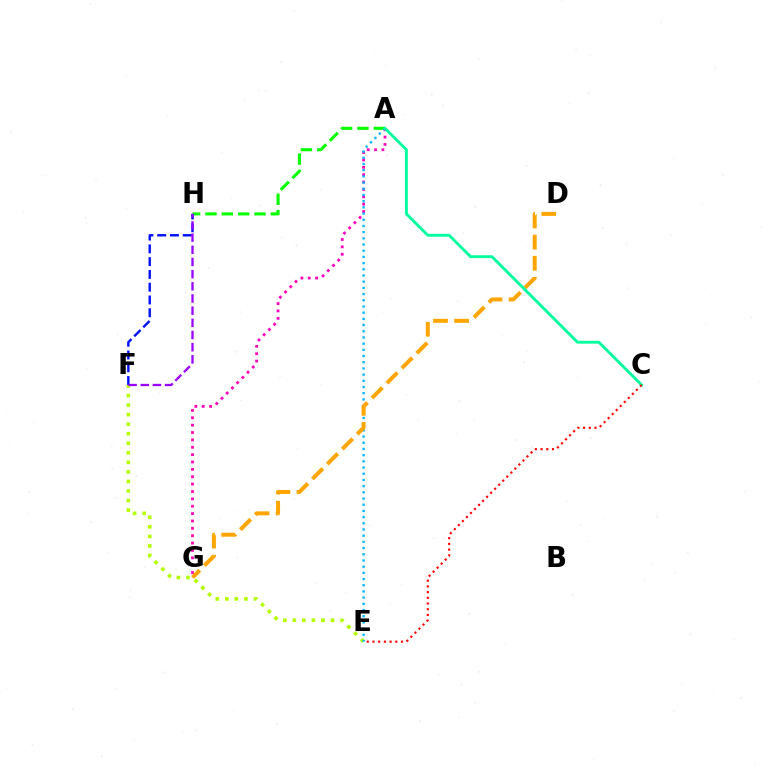{('A', 'H'): [{'color': '#08ff00', 'line_style': 'dashed', 'thickness': 2.22}], ('A', 'G'): [{'color': '#ff00bd', 'line_style': 'dotted', 'thickness': 2.0}], ('F', 'H'): [{'color': '#0010ff', 'line_style': 'dashed', 'thickness': 1.74}, {'color': '#9b00ff', 'line_style': 'dashed', 'thickness': 1.65}], ('E', 'F'): [{'color': '#b3ff00', 'line_style': 'dotted', 'thickness': 2.59}], ('A', 'E'): [{'color': '#00b5ff', 'line_style': 'dotted', 'thickness': 1.68}], ('D', 'G'): [{'color': '#ffa500', 'line_style': 'dashed', 'thickness': 2.87}], ('A', 'C'): [{'color': '#00ff9d', 'line_style': 'solid', 'thickness': 2.06}], ('C', 'E'): [{'color': '#ff0000', 'line_style': 'dotted', 'thickness': 1.55}]}